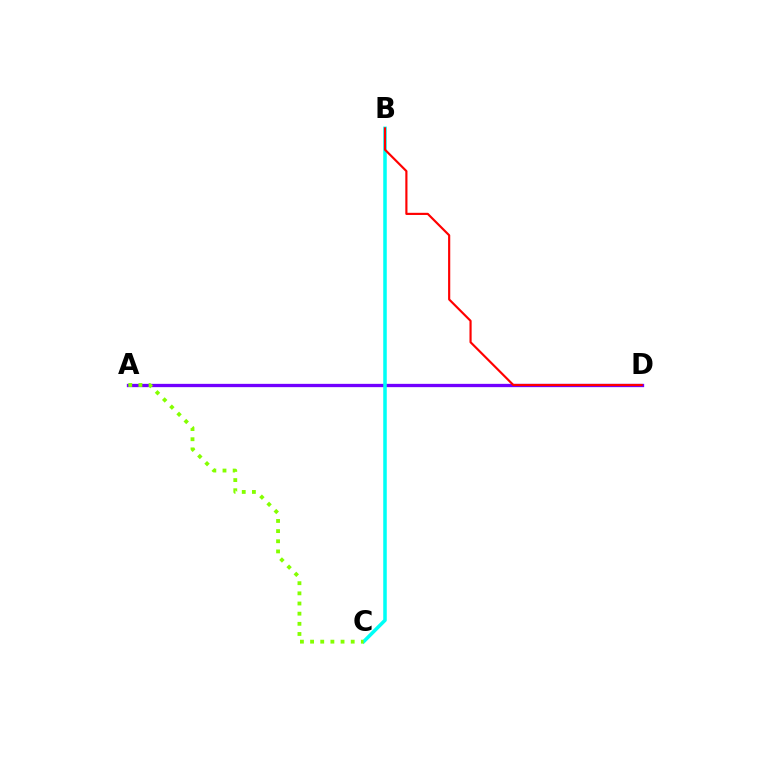{('A', 'D'): [{'color': '#7200ff', 'line_style': 'solid', 'thickness': 2.38}], ('B', 'C'): [{'color': '#00fff6', 'line_style': 'solid', 'thickness': 2.54}], ('A', 'C'): [{'color': '#84ff00', 'line_style': 'dotted', 'thickness': 2.76}], ('B', 'D'): [{'color': '#ff0000', 'line_style': 'solid', 'thickness': 1.56}]}